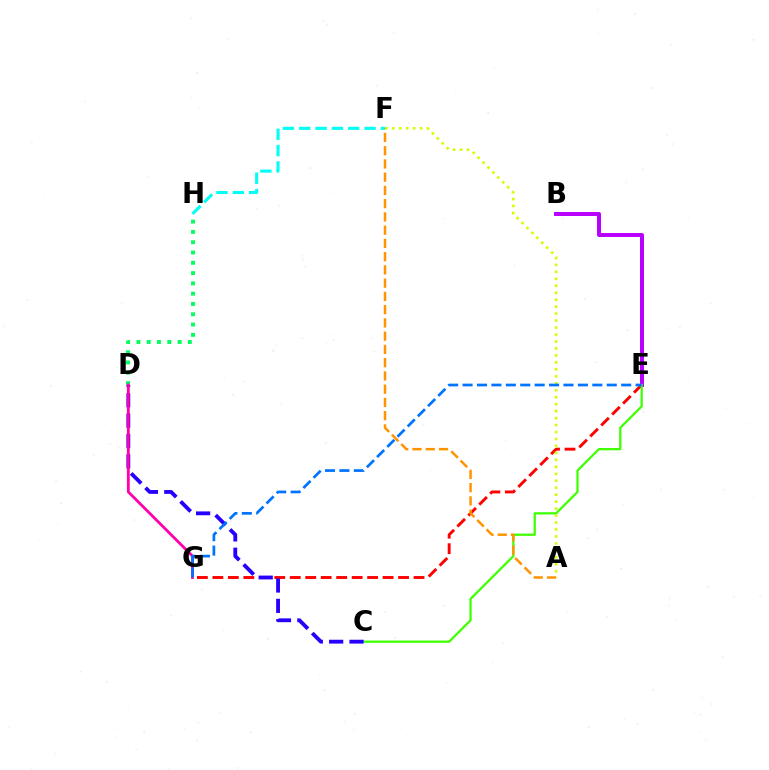{('E', 'G'): [{'color': '#ff0000', 'line_style': 'dashed', 'thickness': 2.1}, {'color': '#0074ff', 'line_style': 'dashed', 'thickness': 1.96}], ('F', 'H'): [{'color': '#00fff6', 'line_style': 'dashed', 'thickness': 2.22}], ('B', 'E'): [{'color': '#b900ff', 'line_style': 'solid', 'thickness': 2.86}], ('C', 'E'): [{'color': '#3dff00', 'line_style': 'solid', 'thickness': 1.62}], ('C', 'D'): [{'color': '#2500ff', 'line_style': 'dashed', 'thickness': 2.76}], ('D', 'H'): [{'color': '#00ff5c', 'line_style': 'dotted', 'thickness': 2.8}], ('A', 'F'): [{'color': '#d1ff00', 'line_style': 'dotted', 'thickness': 1.89}, {'color': '#ff9400', 'line_style': 'dashed', 'thickness': 1.8}], ('D', 'G'): [{'color': '#ff00ac', 'line_style': 'solid', 'thickness': 2.02}]}